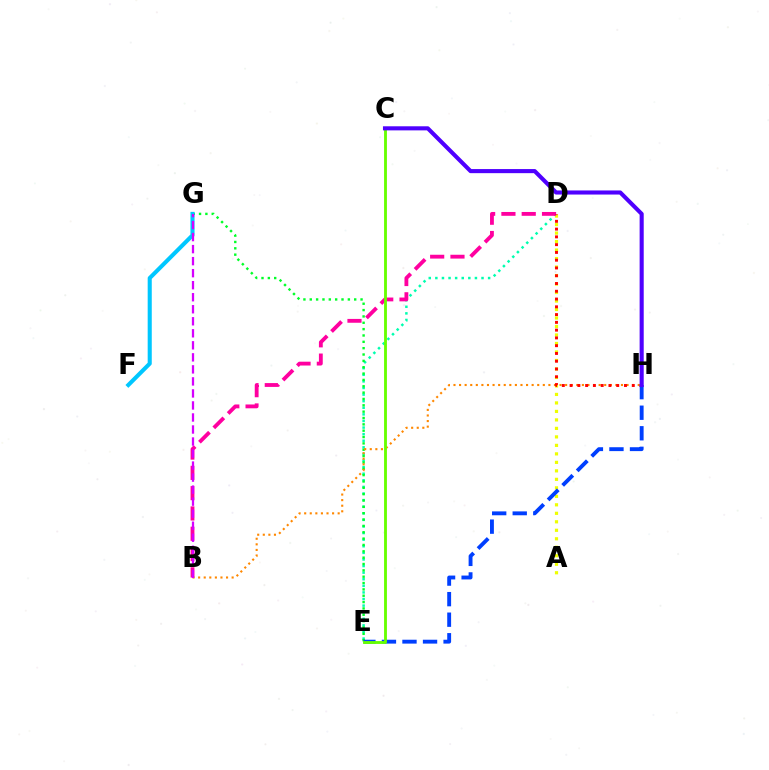{('D', 'E'): [{'color': '#00ffaf', 'line_style': 'dotted', 'thickness': 1.79}], ('E', 'G'): [{'color': '#00ff27', 'line_style': 'dotted', 'thickness': 1.72}], ('A', 'D'): [{'color': '#eeff00', 'line_style': 'dotted', 'thickness': 2.31}], ('E', 'H'): [{'color': '#003fff', 'line_style': 'dashed', 'thickness': 2.79}], ('B', 'D'): [{'color': '#ff00a0', 'line_style': 'dashed', 'thickness': 2.76}], ('B', 'H'): [{'color': '#ff8800', 'line_style': 'dotted', 'thickness': 1.52}], ('F', 'G'): [{'color': '#00c7ff', 'line_style': 'solid', 'thickness': 2.94}], ('C', 'E'): [{'color': '#66ff00', 'line_style': 'solid', 'thickness': 2.05}], ('B', 'G'): [{'color': '#d600ff', 'line_style': 'dashed', 'thickness': 1.63}], ('D', 'H'): [{'color': '#ff0000', 'line_style': 'dotted', 'thickness': 2.11}], ('C', 'H'): [{'color': '#4f00ff', 'line_style': 'solid', 'thickness': 2.95}]}